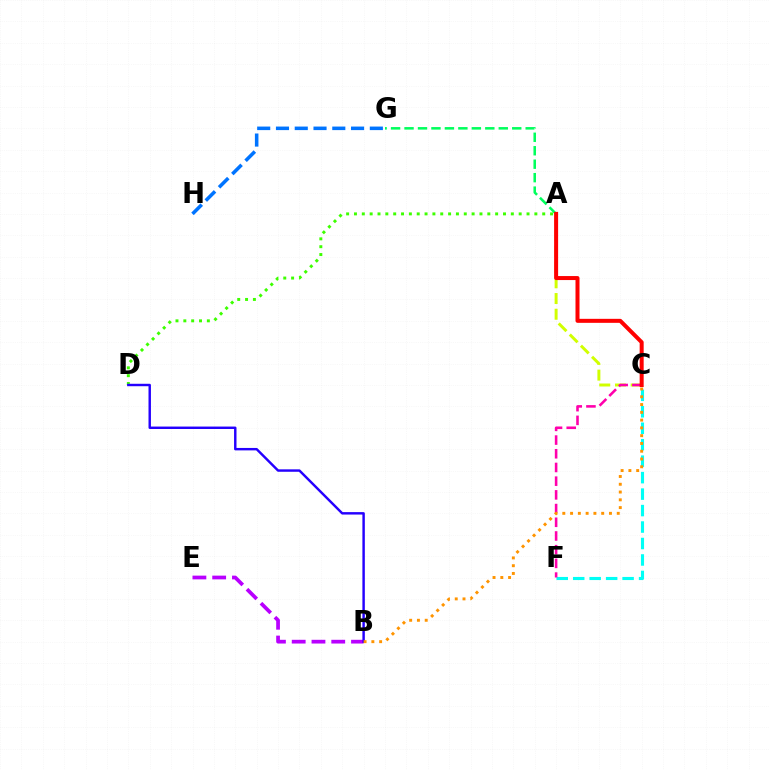{('C', 'F'): [{'color': '#00fff6', 'line_style': 'dashed', 'thickness': 2.24}, {'color': '#ff00ac', 'line_style': 'dashed', 'thickness': 1.86}], ('A', 'C'): [{'color': '#d1ff00', 'line_style': 'dashed', 'thickness': 2.14}, {'color': '#ff0000', 'line_style': 'solid', 'thickness': 2.88}], ('B', 'E'): [{'color': '#b900ff', 'line_style': 'dashed', 'thickness': 2.69}], ('A', 'G'): [{'color': '#00ff5c', 'line_style': 'dashed', 'thickness': 1.83}], ('A', 'D'): [{'color': '#3dff00', 'line_style': 'dotted', 'thickness': 2.13}], ('B', 'D'): [{'color': '#2500ff', 'line_style': 'solid', 'thickness': 1.76}], ('B', 'C'): [{'color': '#ff9400', 'line_style': 'dotted', 'thickness': 2.11}], ('G', 'H'): [{'color': '#0074ff', 'line_style': 'dashed', 'thickness': 2.55}]}